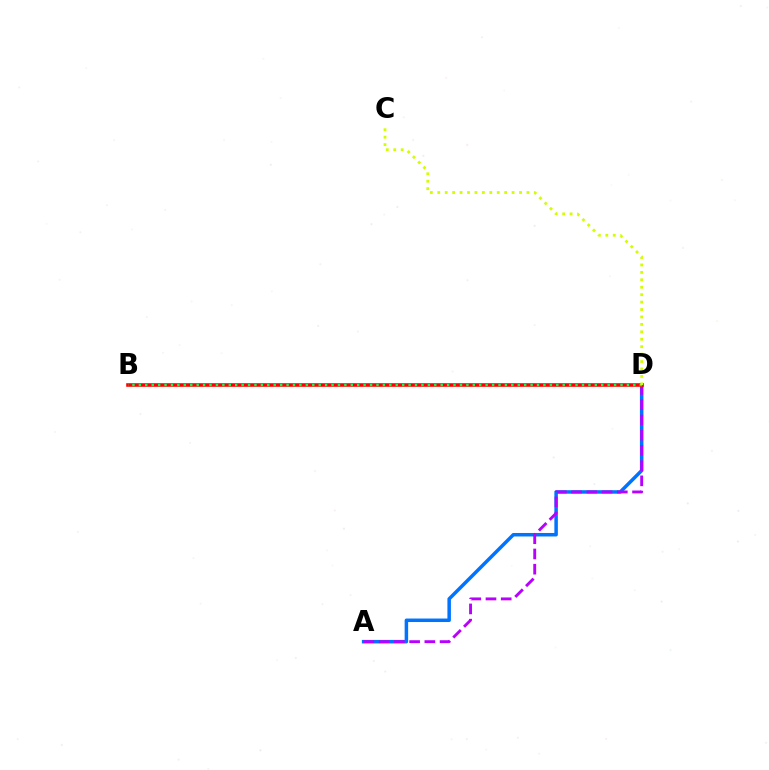{('A', 'D'): [{'color': '#0074ff', 'line_style': 'solid', 'thickness': 2.52}, {'color': '#b900ff', 'line_style': 'dashed', 'thickness': 2.07}], ('B', 'D'): [{'color': '#ff0000', 'line_style': 'solid', 'thickness': 2.58}, {'color': '#00ff5c', 'line_style': 'dotted', 'thickness': 1.74}], ('C', 'D'): [{'color': '#d1ff00', 'line_style': 'dotted', 'thickness': 2.02}]}